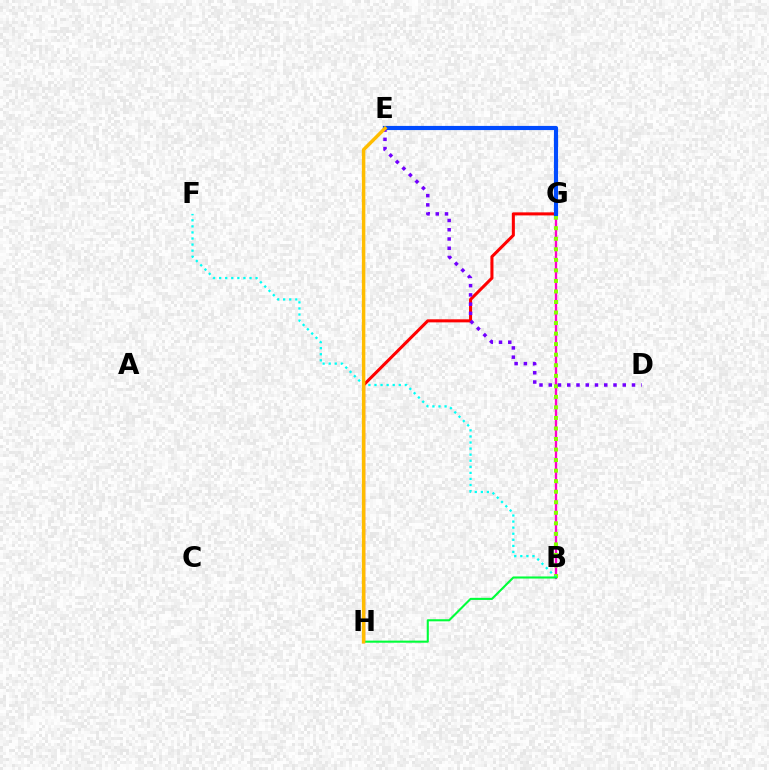{('B', 'G'): [{'color': '#ff00cf', 'line_style': 'solid', 'thickness': 1.69}, {'color': '#84ff00', 'line_style': 'dotted', 'thickness': 2.86}], ('G', 'H'): [{'color': '#ff0000', 'line_style': 'solid', 'thickness': 2.2}], ('B', 'F'): [{'color': '#00fff6', 'line_style': 'dotted', 'thickness': 1.65}], ('E', 'G'): [{'color': '#004bff', 'line_style': 'solid', 'thickness': 2.99}], ('D', 'E'): [{'color': '#7200ff', 'line_style': 'dotted', 'thickness': 2.51}], ('B', 'H'): [{'color': '#00ff39', 'line_style': 'solid', 'thickness': 1.51}], ('E', 'H'): [{'color': '#ffbd00', 'line_style': 'solid', 'thickness': 2.49}]}